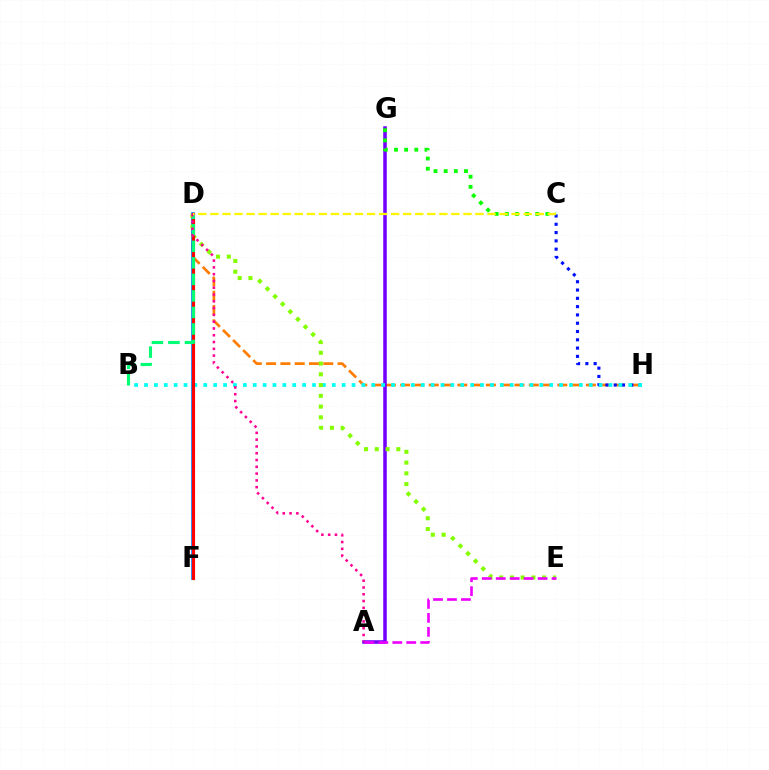{('D', 'H'): [{'color': '#ff7c00', 'line_style': 'dashed', 'thickness': 1.94}], ('D', 'F'): [{'color': '#008cff', 'line_style': 'solid', 'thickness': 2.66}, {'color': '#ff0000', 'line_style': 'solid', 'thickness': 2.26}], ('A', 'G'): [{'color': '#7200ff', 'line_style': 'solid', 'thickness': 2.55}], ('C', 'H'): [{'color': '#0010ff', 'line_style': 'dotted', 'thickness': 2.25}], ('B', 'H'): [{'color': '#00fff6', 'line_style': 'dotted', 'thickness': 2.69}], ('D', 'E'): [{'color': '#84ff00', 'line_style': 'dotted', 'thickness': 2.92}], ('B', 'D'): [{'color': '#00ff74', 'line_style': 'dashed', 'thickness': 2.25}], ('A', 'E'): [{'color': '#ee00ff', 'line_style': 'dashed', 'thickness': 1.9}], ('C', 'G'): [{'color': '#08ff00', 'line_style': 'dotted', 'thickness': 2.76}], ('A', 'D'): [{'color': '#ff0094', 'line_style': 'dotted', 'thickness': 1.84}], ('C', 'D'): [{'color': '#fcf500', 'line_style': 'dashed', 'thickness': 1.64}]}